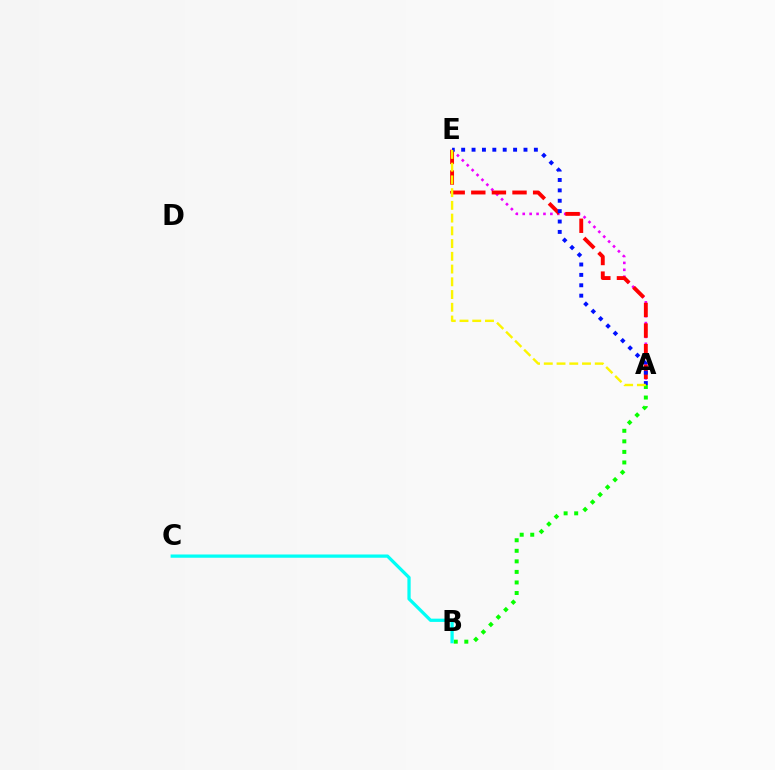{('A', 'E'): [{'color': '#ee00ff', 'line_style': 'dotted', 'thickness': 1.88}, {'color': '#ff0000', 'line_style': 'dashed', 'thickness': 2.8}, {'color': '#0010ff', 'line_style': 'dotted', 'thickness': 2.82}, {'color': '#fcf500', 'line_style': 'dashed', 'thickness': 1.73}], ('A', 'B'): [{'color': '#08ff00', 'line_style': 'dotted', 'thickness': 2.87}], ('B', 'C'): [{'color': '#00fff6', 'line_style': 'solid', 'thickness': 2.34}]}